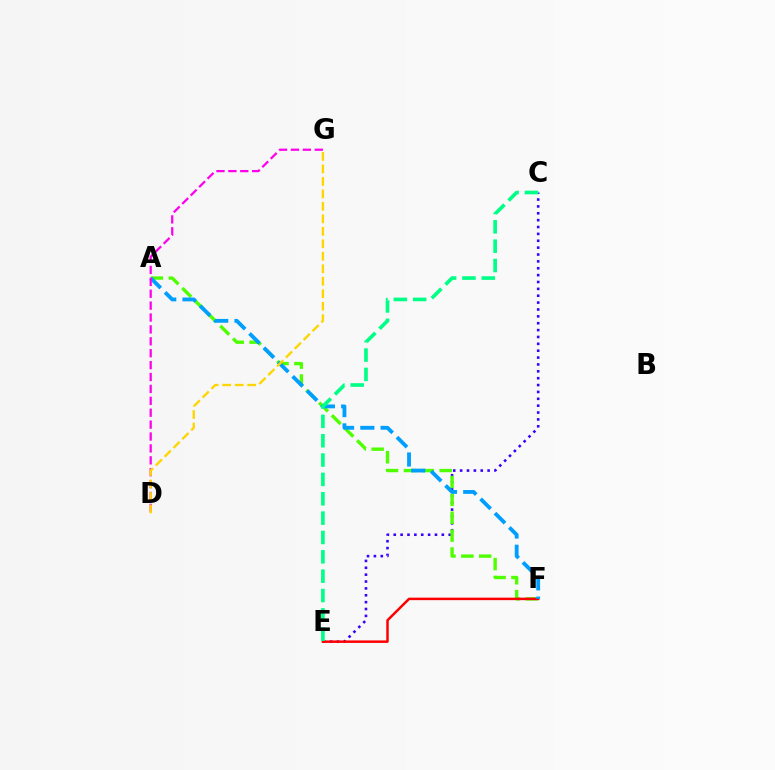{('C', 'E'): [{'color': '#3700ff', 'line_style': 'dotted', 'thickness': 1.87}, {'color': '#00ff86', 'line_style': 'dashed', 'thickness': 2.63}], ('A', 'F'): [{'color': '#4fff00', 'line_style': 'dashed', 'thickness': 2.43}, {'color': '#009eff', 'line_style': 'dashed', 'thickness': 2.75}], ('E', 'F'): [{'color': '#ff0000', 'line_style': 'solid', 'thickness': 1.79}], ('D', 'G'): [{'color': '#ff00ed', 'line_style': 'dashed', 'thickness': 1.62}, {'color': '#ffd500', 'line_style': 'dashed', 'thickness': 1.7}]}